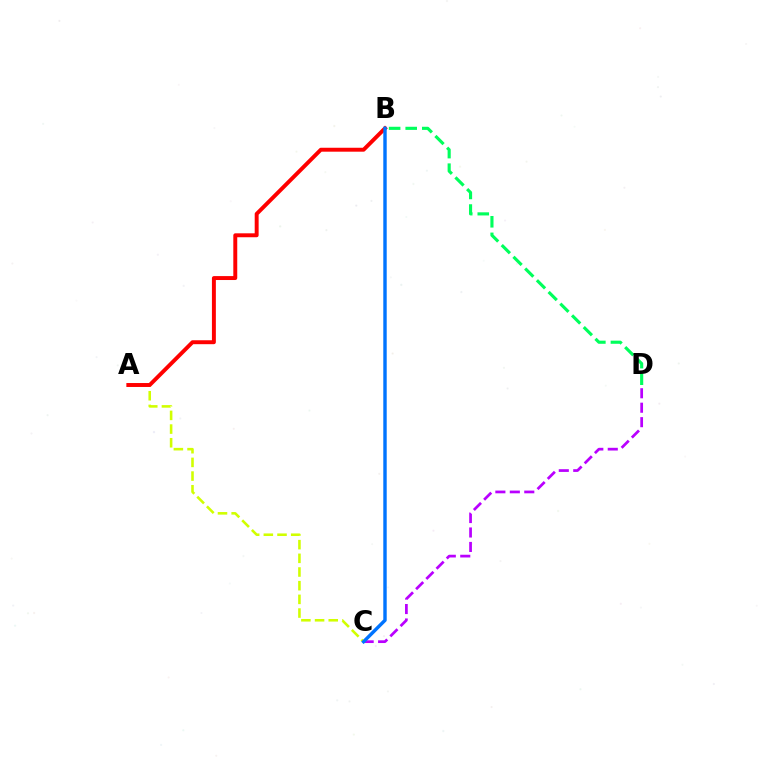{('C', 'D'): [{'color': '#b900ff', 'line_style': 'dashed', 'thickness': 1.96}], ('A', 'C'): [{'color': '#d1ff00', 'line_style': 'dashed', 'thickness': 1.86}], ('A', 'B'): [{'color': '#ff0000', 'line_style': 'solid', 'thickness': 2.83}], ('B', 'C'): [{'color': '#0074ff', 'line_style': 'solid', 'thickness': 2.47}], ('B', 'D'): [{'color': '#00ff5c', 'line_style': 'dashed', 'thickness': 2.25}]}